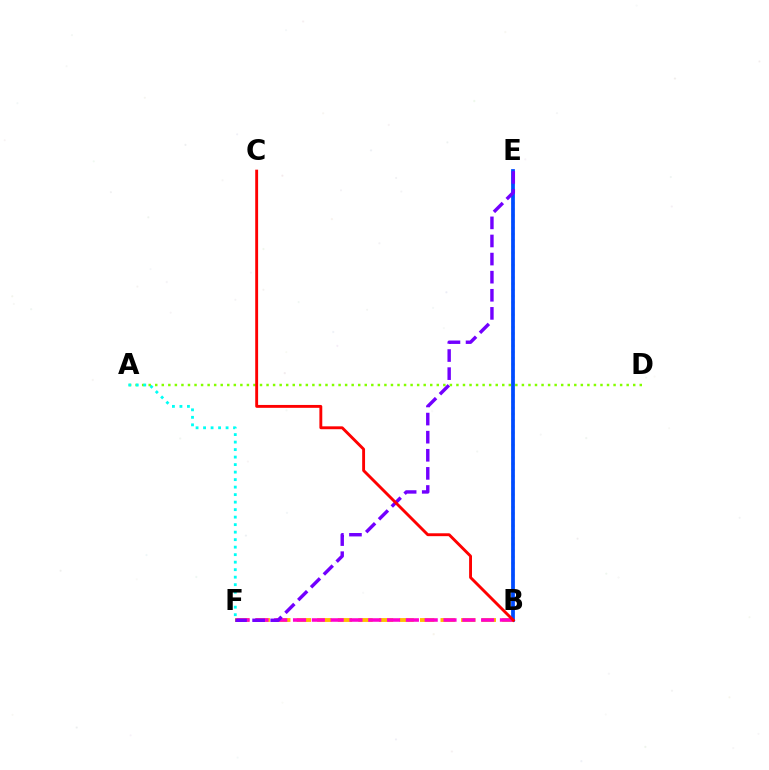{('A', 'D'): [{'color': '#84ff00', 'line_style': 'dotted', 'thickness': 1.78}], ('B', 'E'): [{'color': '#00ff39', 'line_style': 'dotted', 'thickness': 1.69}, {'color': '#004bff', 'line_style': 'solid', 'thickness': 2.7}], ('B', 'F'): [{'color': '#ffbd00', 'line_style': 'dashed', 'thickness': 2.79}, {'color': '#ff00cf', 'line_style': 'dashed', 'thickness': 2.56}], ('E', 'F'): [{'color': '#7200ff', 'line_style': 'dashed', 'thickness': 2.46}], ('A', 'F'): [{'color': '#00fff6', 'line_style': 'dotted', 'thickness': 2.04}], ('B', 'C'): [{'color': '#ff0000', 'line_style': 'solid', 'thickness': 2.07}]}